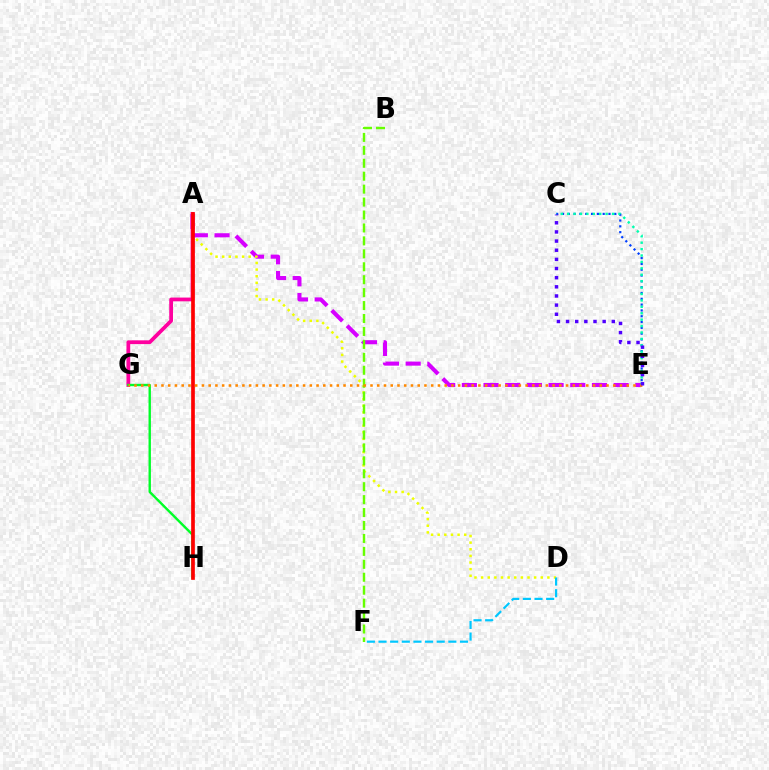{('A', 'E'): [{'color': '#d600ff', 'line_style': 'dashed', 'thickness': 2.95}], ('A', 'D'): [{'color': '#eeff00', 'line_style': 'dotted', 'thickness': 1.8}], ('A', 'G'): [{'color': '#ff00a0', 'line_style': 'solid', 'thickness': 2.71}], ('C', 'E'): [{'color': '#003fff', 'line_style': 'dotted', 'thickness': 1.58}, {'color': '#00ffaf', 'line_style': 'dotted', 'thickness': 1.74}, {'color': '#4f00ff', 'line_style': 'dotted', 'thickness': 2.49}], ('G', 'H'): [{'color': '#00ff27', 'line_style': 'solid', 'thickness': 1.72}], ('D', 'F'): [{'color': '#00c7ff', 'line_style': 'dashed', 'thickness': 1.58}], ('B', 'F'): [{'color': '#66ff00', 'line_style': 'dashed', 'thickness': 1.76}], ('A', 'H'): [{'color': '#ff0000', 'line_style': 'solid', 'thickness': 2.65}], ('E', 'G'): [{'color': '#ff8800', 'line_style': 'dotted', 'thickness': 1.83}]}